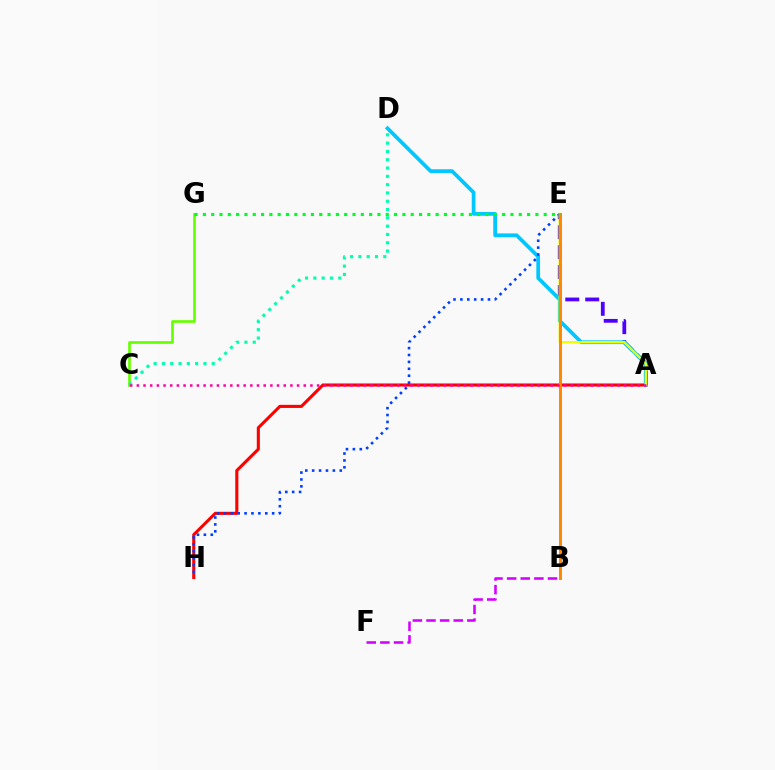{('A', 'E'): [{'color': '#4f00ff', 'line_style': 'dashed', 'thickness': 2.71}, {'color': '#eeff00', 'line_style': 'solid', 'thickness': 1.65}], ('A', 'H'): [{'color': '#ff0000', 'line_style': 'solid', 'thickness': 2.22}], ('A', 'D'): [{'color': '#00c7ff', 'line_style': 'solid', 'thickness': 2.69}], ('B', 'F'): [{'color': '#d600ff', 'line_style': 'dashed', 'thickness': 1.85}], ('C', 'G'): [{'color': '#66ff00', 'line_style': 'solid', 'thickness': 1.92}], ('E', 'H'): [{'color': '#003fff', 'line_style': 'dotted', 'thickness': 1.87}], ('B', 'E'): [{'color': '#ff8800', 'line_style': 'solid', 'thickness': 2.13}], ('C', 'D'): [{'color': '#00ffaf', 'line_style': 'dotted', 'thickness': 2.26}], ('E', 'G'): [{'color': '#00ff27', 'line_style': 'dotted', 'thickness': 2.26}], ('A', 'C'): [{'color': '#ff00a0', 'line_style': 'dotted', 'thickness': 1.81}]}